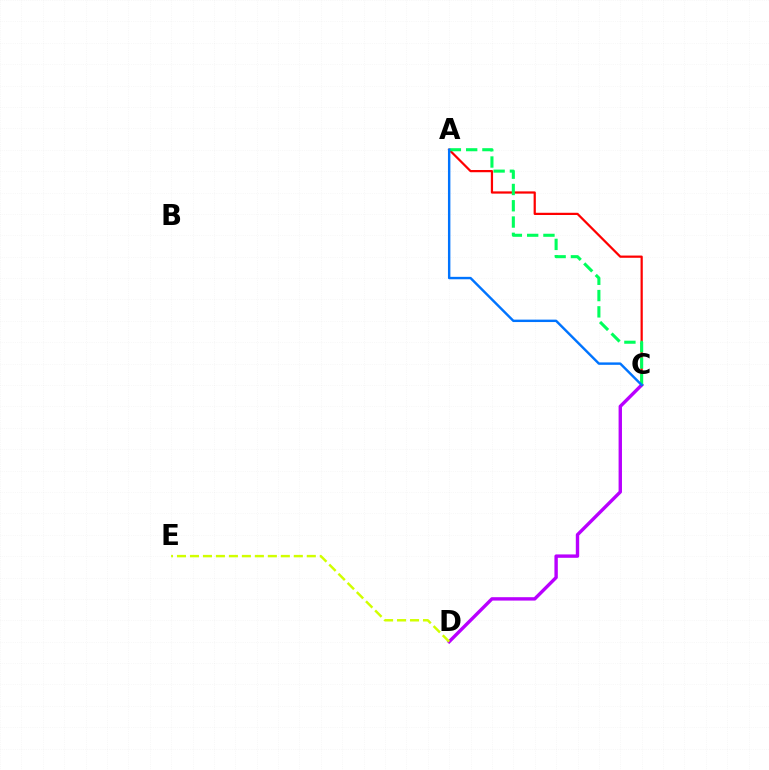{('C', 'D'): [{'color': '#b900ff', 'line_style': 'solid', 'thickness': 2.44}], ('A', 'C'): [{'color': '#ff0000', 'line_style': 'solid', 'thickness': 1.6}, {'color': '#00ff5c', 'line_style': 'dashed', 'thickness': 2.21}, {'color': '#0074ff', 'line_style': 'solid', 'thickness': 1.75}], ('D', 'E'): [{'color': '#d1ff00', 'line_style': 'dashed', 'thickness': 1.76}]}